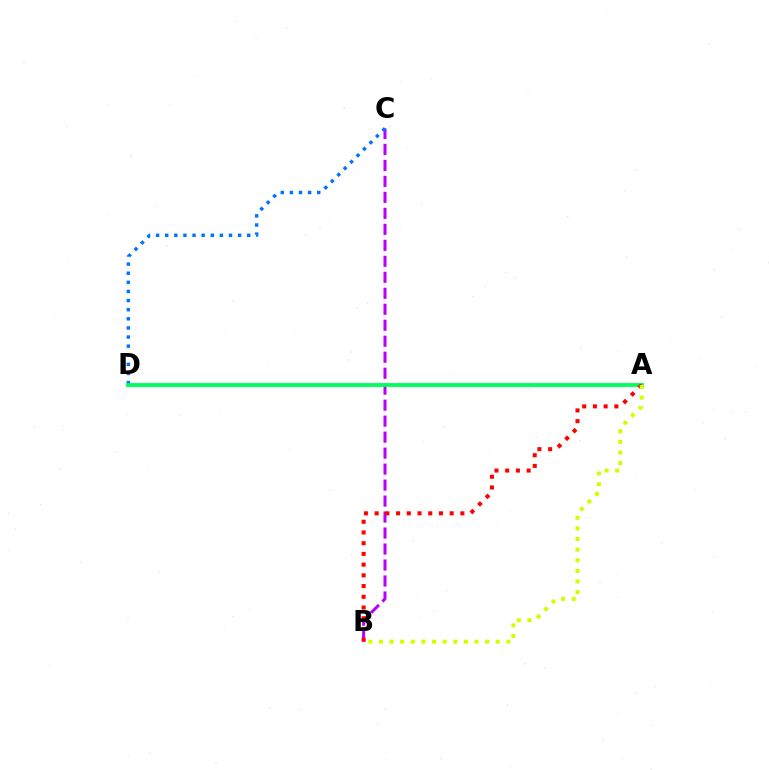{('B', 'C'): [{'color': '#b900ff', 'line_style': 'dashed', 'thickness': 2.17}], ('C', 'D'): [{'color': '#0074ff', 'line_style': 'dotted', 'thickness': 2.48}], ('A', 'D'): [{'color': '#00ff5c', 'line_style': 'solid', 'thickness': 2.78}], ('A', 'B'): [{'color': '#ff0000', 'line_style': 'dotted', 'thickness': 2.91}, {'color': '#d1ff00', 'line_style': 'dotted', 'thickness': 2.88}]}